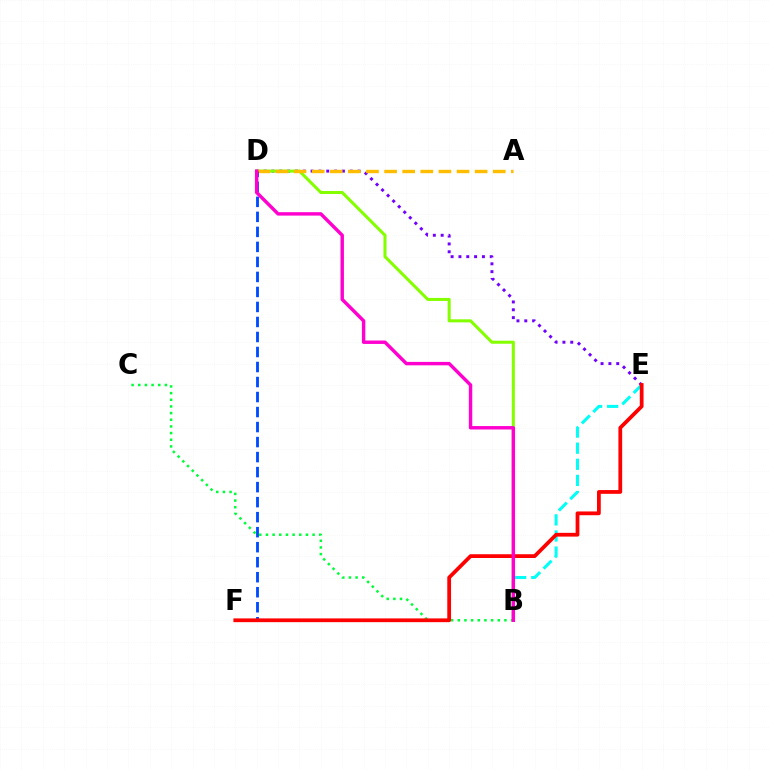{('B', 'E'): [{'color': '#00fff6', 'line_style': 'dashed', 'thickness': 2.19}], ('B', 'C'): [{'color': '#00ff39', 'line_style': 'dotted', 'thickness': 1.81}], ('D', 'E'): [{'color': '#7200ff', 'line_style': 'dotted', 'thickness': 2.13}], ('B', 'D'): [{'color': '#84ff00', 'line_style': 'solid', 'thickness': 2.19}, {'color': '#ff00cf', 'line_style': 'solid', 'thickness': 2.46}], ('A', 'D'): [{'color': '#ffbd00', 'line_style': 'dashed', 'thickness': 2.46}], ('D', 'F'): [{'color': '#004bff', 'line_style': 'dashed', 'thickness': 2.04}], ('E', 'F'): [{'color': '#ff0000', 'line_style': 'solid', 'thickness': 2.71}]}